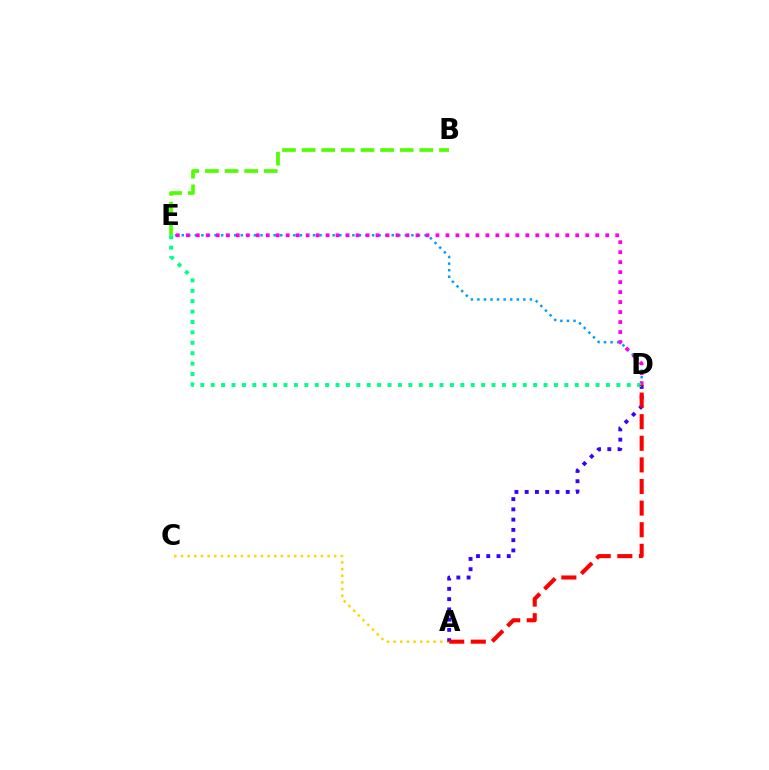{('B', 'E'): [{'color': '#4fff00', 'line_style': 'dashed', 'thickness': 2.66}], ('D', 'E'): [{'color': '#009eff', 'line_style': 'dotted', 'thickness': 1.78}, {'color': '#ff00ed', 'line_style': 'dotted', 'thickness': 2.71}, {'color': '#00ff86', 'line_style': 'dotted', 'thickness': 2.83}], ('A', 'C'): [{'color': '#ffd500', 'line_style': 'dotted', 'thickness': 1.81}], ('A', 'D'): [{'color': '#3700ff', 'line_style': 'dotted', 'thickness': 2.79}, {'color': '#ff0000', 'line_style': 'dashed', 'thickness': 2.94}]}